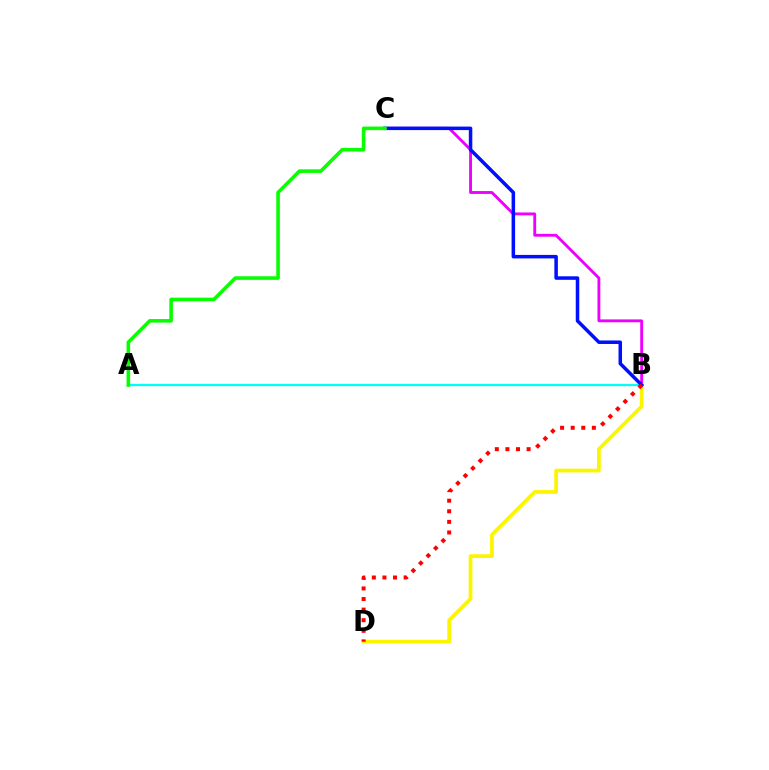{('B', 'C'): [{'color': '#ee00ff', 'line_style': 'solid', 'thickness': 2.06}, {'color': '#0010ff', 'line_style': 'solid', 'thickness': 2.53}], ('B', 'D'): [{'color': '#fcf500', 'line_style': 'solid', 'thickness': 2.71}, {'color': '#ff0000', 'line_style': 'dotted', 'thickness': 2.88}], ('A', 'B'): [{'color': '#00fff6', 'line_style': 'solid', 'thickness': 1.63}], ('A', 'C'): [{'color': '#08ff00', 'line_style': 'solid', 'thickness': 2.58}]}